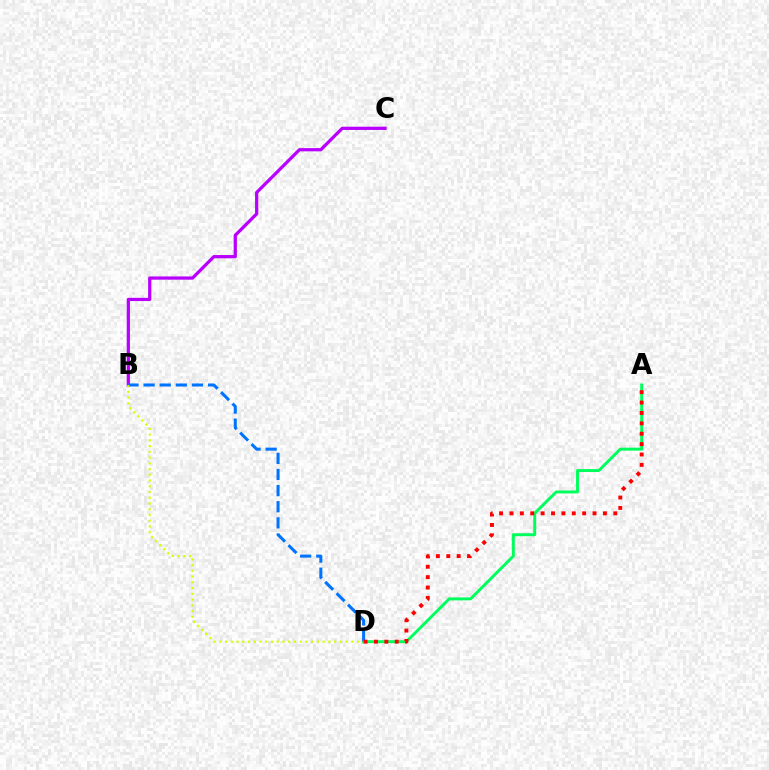{('A', 'D'): [{'color': '#00ff5c', 'line_style': 'solid', 'thickness': 2.12}, {'color': '#ff0000', 'line_style': 'dotted', 'thickness': 2.82}], ('B', 'C'): [{'color': '#b900ff', 'line_style': 'solid', 'thickness': 2.33}], ('B', 'D'): [{'color': '#0074ff', 'line_style': 'dashed', 'thickness': 2.19}, {'color': '#d1ff00', 'line_style': 'dotted', 'thickness': 1.56}]}